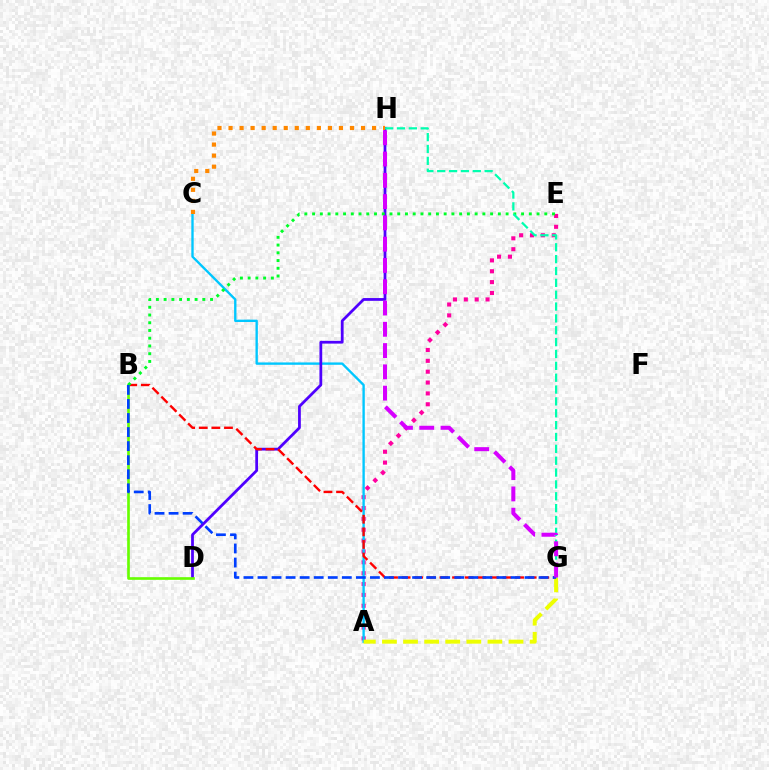{('A', 'E'): [{'color': '#ff00a0', 'line_style': 'dotted', 'thickness': 2.95}], ('A', 'C'): [{'color': '#00c7ff', 'line_style': 'solid', 'thickness': 1.7}], ('D', 'H'): [{'color': '#4f00ff', 'line_style': 'solid', 'thickness': 1.99}], ('B', 'G'): [{'color': '#ff0000', 'line_style': 'dashed', 'thickness': 1.71}, {'color': '#003fff', 'line_style': 'dashed', 'thickness': 1.91}], ('A', 'G'): [{'color': '#eeff00', 'line_style': 'dashed', 'thickness': 2.87}], ('B', 'D'): [{'color': '#66ff00', 'line_style': 'solid', 'thickness': 1.91}], ('B', 'E'): [{'color': '#00ff27', 'line_style': 'dotted', 'thickness': 2.1}], ('C', 'H'): [{'color': '#ff8800', 'line_style': 'dotted', 'thickness': 3.0}], ('G', 'H'): [{'color': '#00ffaf', 'line_style': 'dashed', 'thickness': 1.61}, {'color': '#d600ff', 'line_style': 'dashed', 'thickness': 2.89}]}